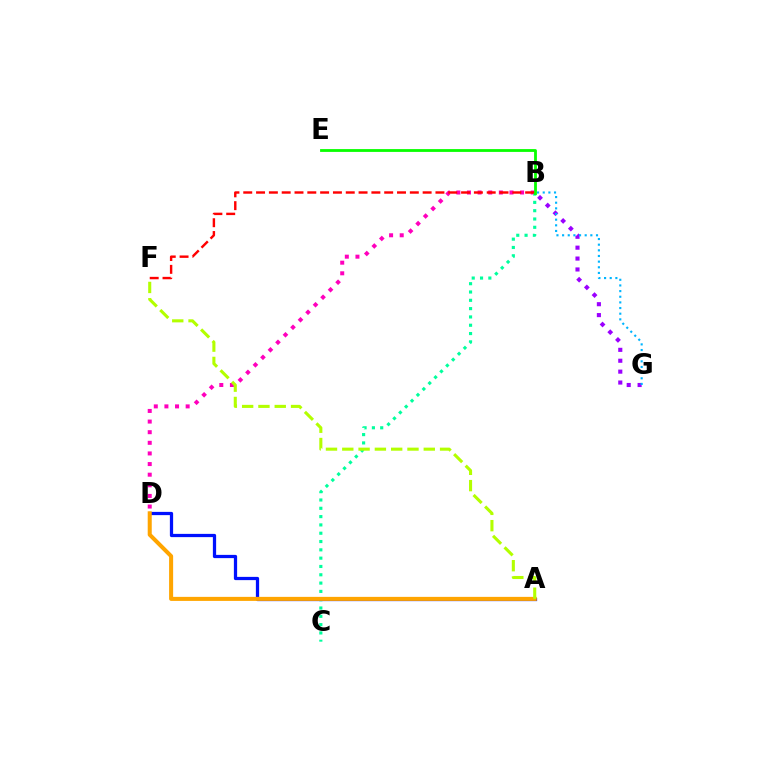{('B', 'G'): [{'color': '#9b00ff', 'line_style': 'dotted', 'thickness': 2.96}, {'color': '#00b5ff', 'line_style': 'dotted', 'thickness': 1.54}], ('B', 'D'): [{'color': '#ff00bd', 'line_style': 'dotted', 'thickness': 2.89}], ('B', 'C'): [{'color': '#00ff9d', 'line_style': 'dotted', 'thickness': 2.26}], ('B', 'E'): [{'color': '#08ff00', 'line_style': 'solid', 'thickness': 2.02}], ('A', 'D'): [{'color': '#0010ff', 'line_style': 'solid', 'thickness': 2.34}, {'color': '#ffa500', 'line_style': 'solid', 'thickness': 2.91}], ('B', 'F'): [{'color': '#ff0000', 'line_style': 'dashed', 'thickness': 1.74}], ('A', 'F'): [{'color': '#b3ff00', 'line_style': 'dashed', 'thickness': 2.21}]}